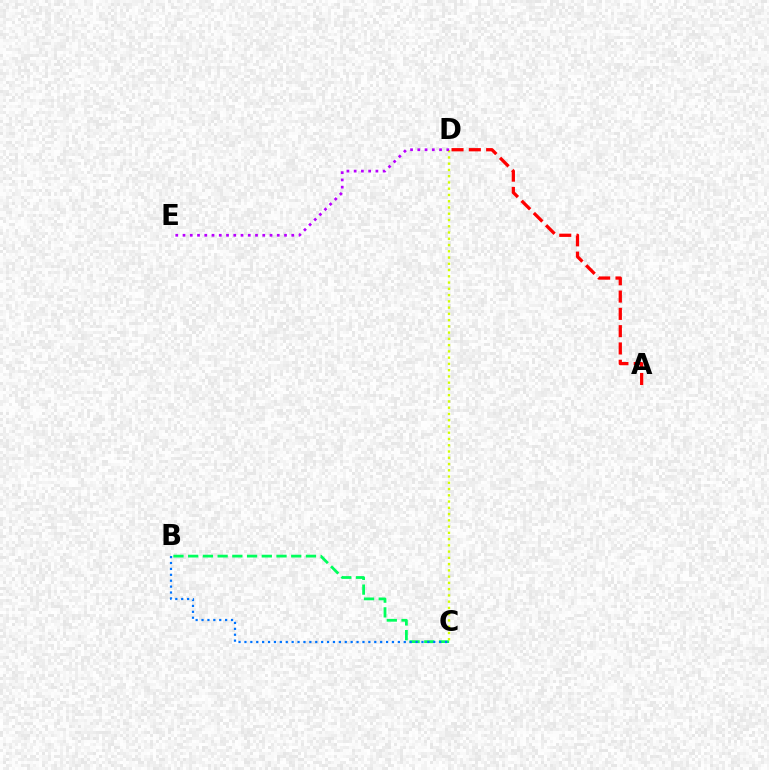{('B', 'C'): [{'color': '#00ff5c', 'line_style': 'dashed', 'thickness': 2.0}, {'color': '#0074ff', 'line_style': 'dotted', 'thickness': 1.6}], ('C', 'D'): [{'color': '#d1ff00', 'line_style': 'dotted', 'thickness': 1.7}], ('D', 'E'): [{'color': '#b900ff', 'line_style': 'dotted', 'thickness': 1.97}], ('A', 'D'): [{'color': '#ff0000', 'line_style': 'dashed', 'thickness': 2.35}]}